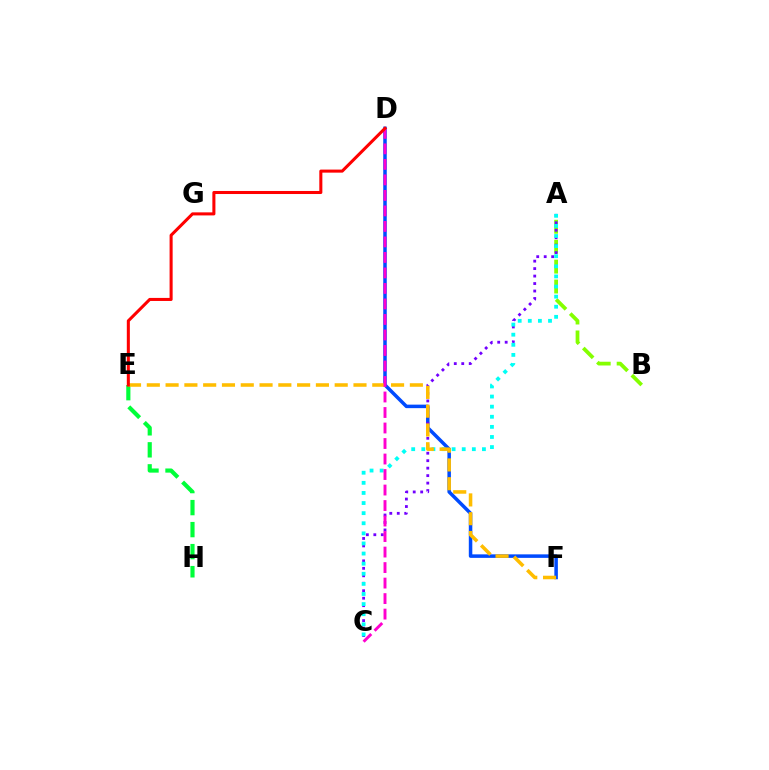{('D', 'F'): [{'color': '#004bff', 'line_style': 'solid', 'thickness': 2.53}], ('A', 'B'): [{'color': '#84ff00', 'line_style': 'dashed', 'thickness': 2.71}], ('E', 'H'): [{'color': '#00ff39', 'line_style': 'dashed', 'thickness': 2.99}], ('A', 'C'): [{'color': '#7200ff', 'line_style': 'dotted', 'thickness': 2.03}, {'color': '#00fff6', 'line_style': 'dotted', 'thickness': 2.75}], ('E', 'F'): [{'color': '#ffbd00', 'line_style': 'dashed', 'thickness': 2.55}], ('C', 'D'): [{'color': '#ff00cf', 'line_style': 'dashed', 'thickness': 2.11}], ('D', 'E'): [{'color': '#ff0000', 'line_style': 'solid', 'thickness': 2.2}]}